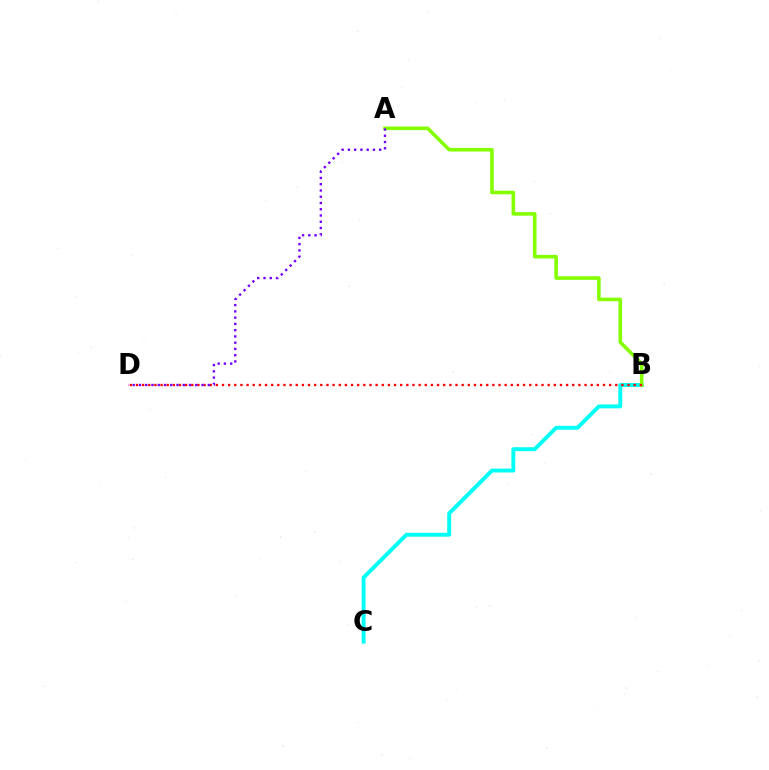{('B', 'C'): [{'color': '#00fff6', 'line_style': 'solid', 'thickness': 2.81}], ('A', 'B'): [{'color': '#84ff00', 'line_style': 'solid', 'thickness': 2.58}], ('B', 'D'): [{'color': '#ff0000', 'line_style': 'dotted', 'thickness': 1.67}], ('A', 'D'): [{'color': '#7200ff', 'line_style': 'dotted', 'thickness': 1.7}]}